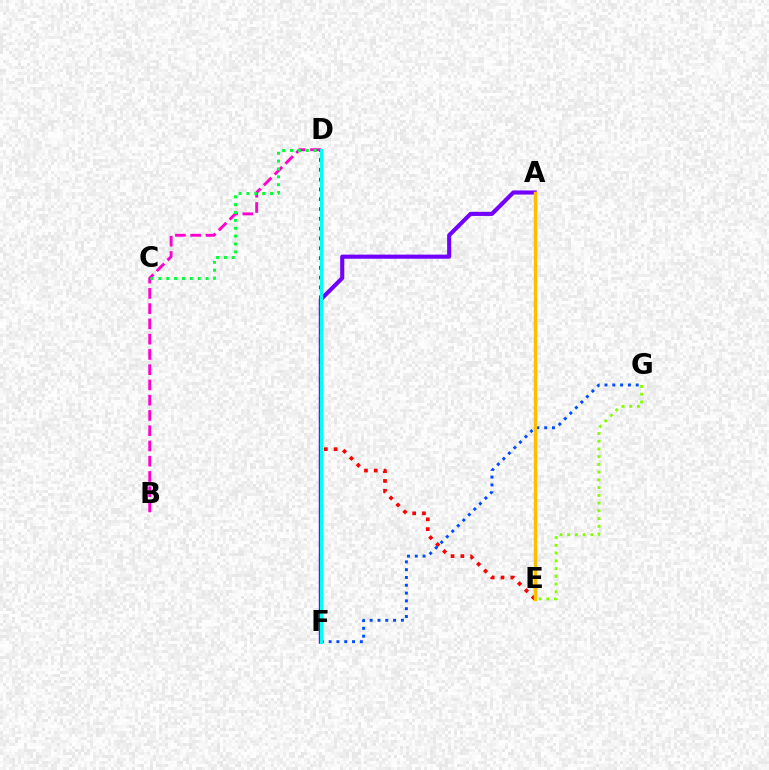{('A', 'F'): [{'color': '#7200ff', 'line_style': 'solid', 'thickness': 2.95}], ('E', 'G'): [{'color': '#84ff00', 'line_style': 'dotted', 'thickness': 2.1}], ('D', 'E'): [{'color': '#ff0000', 'line_style': 'dotted', 'thickness': 2.66}], ('B', 'D'): [{'color': '#ff00cf', 'line_style': 'dashed', 'thickness': 2.07}], ('C', 'D'): [{'color': '#00ff39', 'line_style': 'dotted', 'thickness': 2.14}], ('F', 'G'): [{'color': '#004bff', 'line_style': 'dotted', 'thickness': 2.12}], ('D', 'F'): [{'color': '#00fff6', 'line_style': 'solid', 'thickness': 2.24}], ('A', 'E'): [{'color': '#ffbd00', 'line_style': 'solid', 'thickness': 2.48}]}